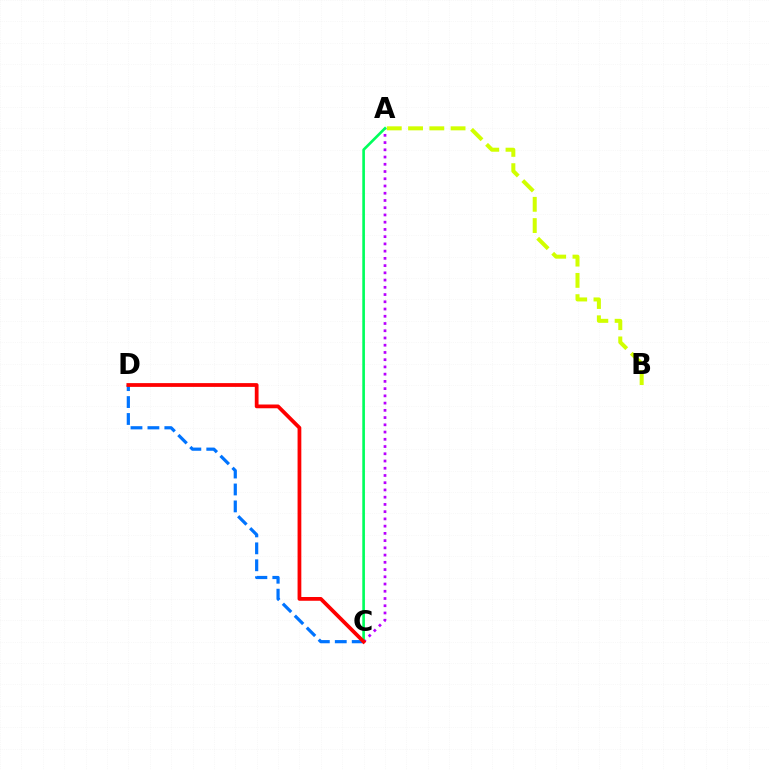{('A', 'C'): [{'color': '#b900ff', 'line_style': 'dotted', 'thickness': 1.97}, {'color': '#00ff5c', 'line_style': 'solid', 'thickness': 1.9}], ('A', 'B'): [{'color': '#d1ff00', 'line_style': 'dashed', 'thickness': 2.89}], ('C', 'D'): [{'color': '#0074ff', 'line_style': 'dashed', 'thickness': 2.3}, {'color': '#ff0000', 'line_style': 'solid', 'thickness': 2.71}]}